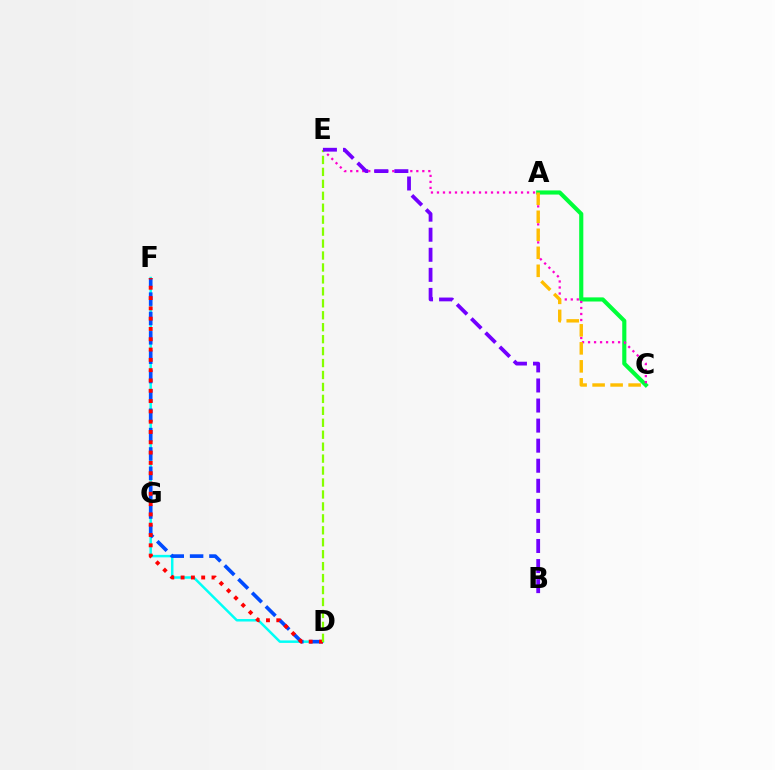{('A', 'C'): [{'color': '#00ff39', 'line_style': 'solid', 'thickness': 2.97}, {'color': '#ffbd00', 'line_style': 'dashed', 'thickness': 2.45}], ('C', 'E'): [{'color': '#ff00cf', 'line_style': 'dotted', 'thickness': 1.63}], ('D', 'F'): [{'color': '#00fff6', 'line_style': 'solid', 'thickness': 1.79}, {'color': '#004bff', 'line_style': 'dashed', 'thickness': 2.63}, {'color': '#ff0000', 'line_style': 'dotted', 'thickness': 2.8}], ('D', 'E'): [{'color': '#84ff00', 'line_style': 'dashed', 'thickness': 1.62}], ('B', 'E'): [{'color': '#7200ff', 'line_style': 'dashed', 'thickness': 2.73}]}